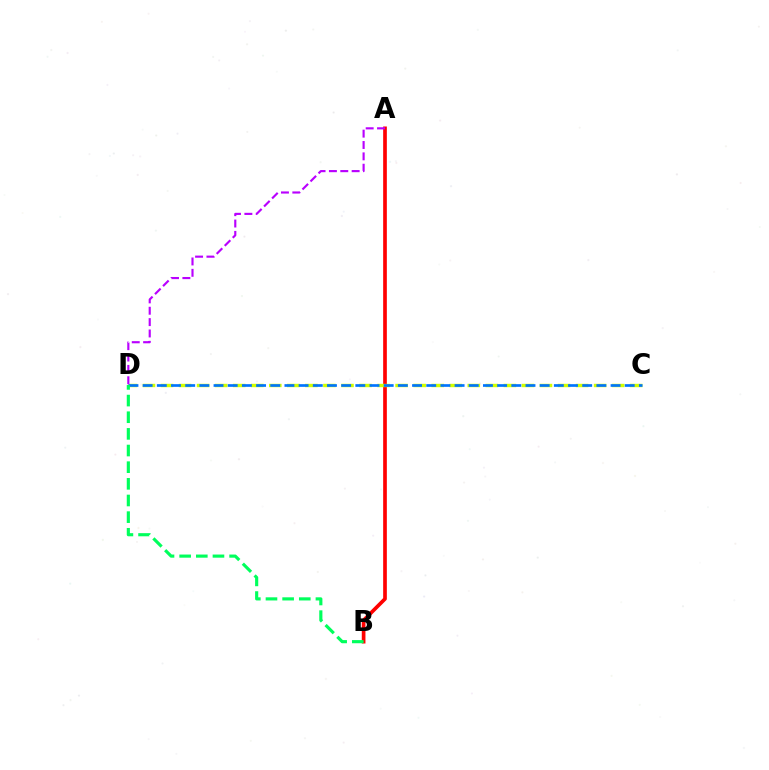{('A', 'B'): [{'color': '#ff0000', 'line_style': 'solid', 'thickness': 2.65}], ('C', 'D'): [{'color': '#d1ff00', 'line_style': 'dashed', 'thickness': 2.45}, {'color': '#0074ff', 'line_style': 'dashed', 'thickness': 1.93}], ('B', 'D'): [{'color': '#00ff5c', 'line_style': 'dashed', 'thickness': 2.26}], ('A', 'D'): [{'color': '#b900ff', 'line_style': 'dashed', 'thickness': 1.54}]}